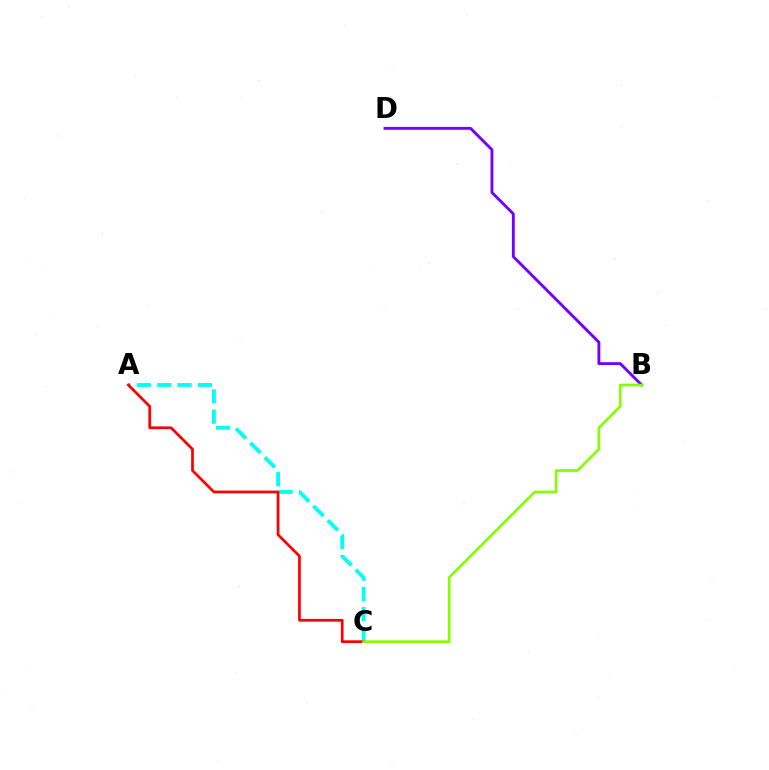{('B', 'D'): [{'color': '#7200ff', 'line_style': 'solid', 'thickness': 2.07}], ('A', 'C'): [{'color': '#00fff6', 'line_style': 'dashed', 'thickness': 2.76}, {'color': '#ff0000', 'line_style': 'solid', 'thickness': 1.96}], ('B', 'C'): [{'color': '#84ff00', 'line_style': 'solid', 'thickness': 1.93}]}